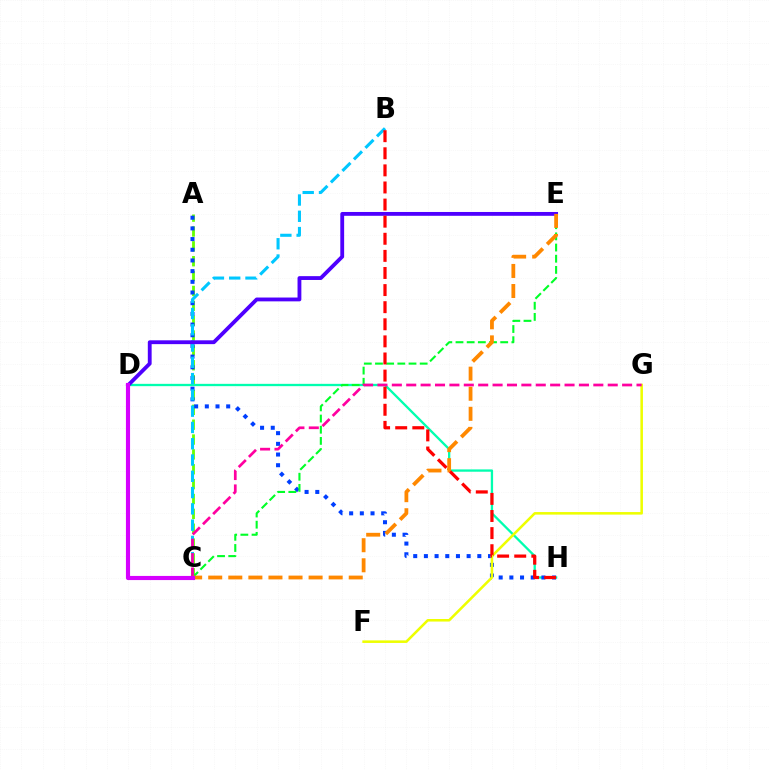{('A', 'C'): [{'color': '#66ff00', 'line_style': 'dashed', 'thickness': 2.02}], ('D', 'H'): [{'color': '#00ffaf', 'line_style': 'solid', 'thickness': 1.66}], ('A', 'H'): [{'color': '#003fff', 'line_style': 'dotted', 'thickness': 2.9}], ('F', 'G'): [{'color': '#eeff00', 'line_style': 'solid', 'thickness': 1.84}], ('C', 'E'): [{'color': '#00ff27', 'line_style': 'dashed', 'thickness': 1.52}, {'color': '#ff8800', 'line_style': 'dashed', 'thickness': 2.73}], ('B', 'C'): [{'color': '#00c7ff', 'line_style': 'dashed', 'thickness': 2.21}], ('D', 'E'): [{'color': '#4f00ff', 'line_style': 'solid', 'thickness': 2.76}], ('C', 'G'): [{'color': '#ff00a0', 'line_style': 'dashed', 'thickness': 1.96}], ('C', 'D'): [{'color': '#d600ff', 'line_style': 'solid', 'thickness': 2.98}], ('B', 'H'): [{'color': '#ff0000', 'line_style': 'dashed', 'thickness': 2.32}]}